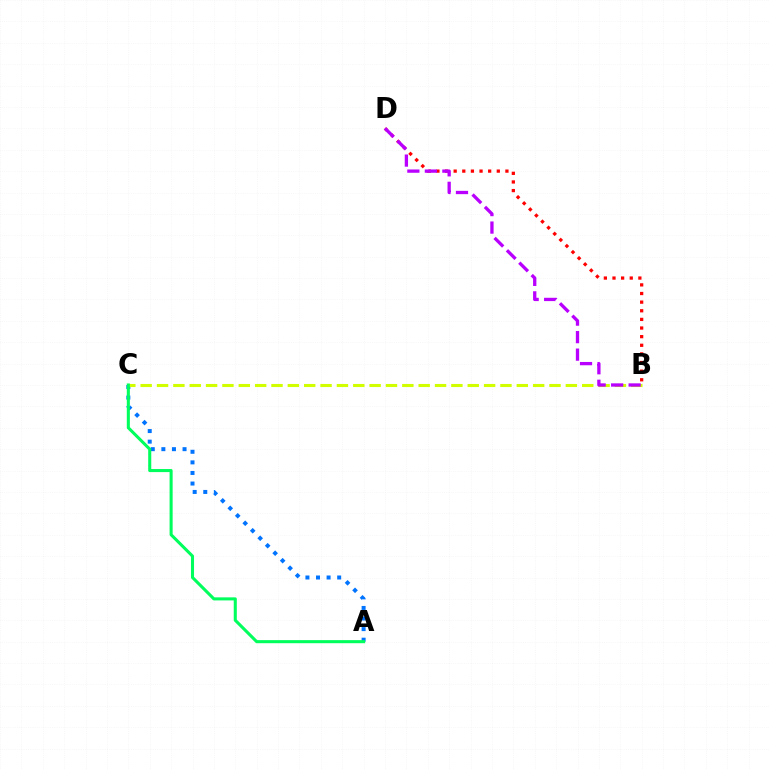{('A', 'C'): [{'color': '#0074ff', 'line_style': 'dotted', 'thickness': 2.88}, {'color': '#00ff5c', 'line_style': 'solid', 'thickness': 2.21}], ('B', 'C'): [{'color': '#d1ff00', 'line_style': 'dashed', 'thickness': 2.22}], ('B', 'D'): [{'color': '#ff0000', 'line_style': 'dotted', 'thickness': 2.34}, {'color': '#b900ff', 'line_style': 'dashed', 'thickness': 2.38}]}